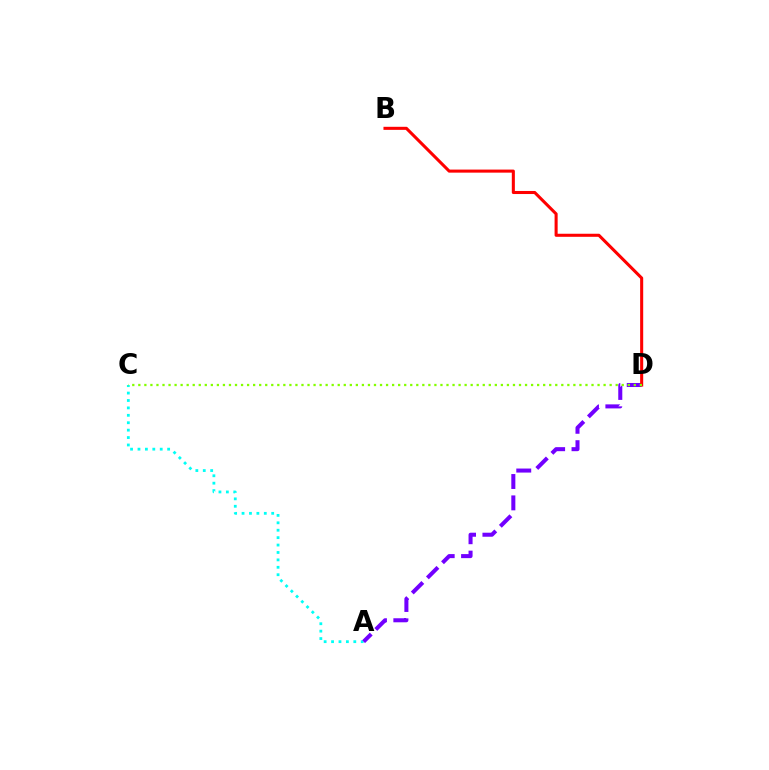{('A', 'C'): [{'color': '#00fff6', 'line_style': 'dotted', 'thickness': 2.01}], ('A', 'D'): [{'color': '#7200ff', 'line_style': 'dashed', 'thickness': 2.9}], ('B', 'D'): [{'color': '#ff0000', 'line_style': 'solid', 'thickness': 2.2}], ('C', 'D'): [{'color': '#84ff00', 'line_style': 'dotted', 'thickness': 1.64}]}